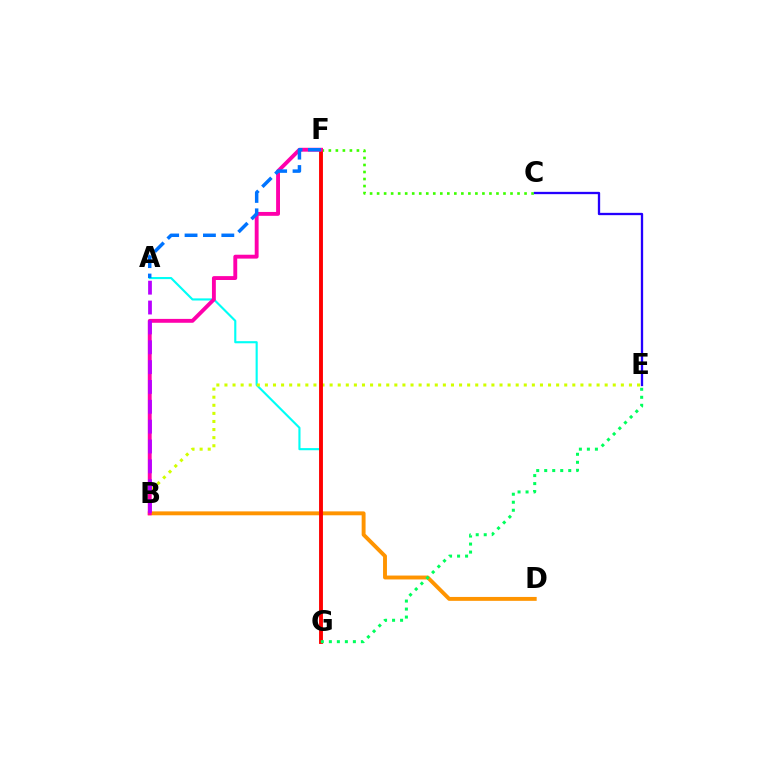{('B', 'D'): [{'color': '#ff9400', 'line_style': 'solid', 'thickness': 2.81}], ('A', 'G'): [{'color': '#00fff6', 'line_style': 'solid', 'thickness': 1.53}], ('C', 'F'): [{'color': '#3dff00', 'line_style': 'dotted', 'thickness': 1.91}], ('B', 'E'): [{'color': '#d1ff00', 'line_style': 'dotted', 'thickness': 2.2}], ('F', 'G'): [{'color': '#ff0000', 'line_style': 'solid', 'thickness': 2.79}], ('B', 'F'): [{'color': '#ff00ac', 'line_style': 'solid', 'thickness': 2.79}], ('E', 'G'): [{'color': '#00ff5c', 'line_style': 'dotted', 'thickness': 2.18}], ('A', 'F'): [{'color': '#0074ff', 'line_style': 'dashed', 'thickness': 2.5}], ('A', 'B'): [{'color': '#b900ff', 'line_style': 'dashed', 'thickness': 2.7}], ('C', 'E'): [{'color': '#2500ff', 'line_style': 'solid', 'thickness': 1.66}]}